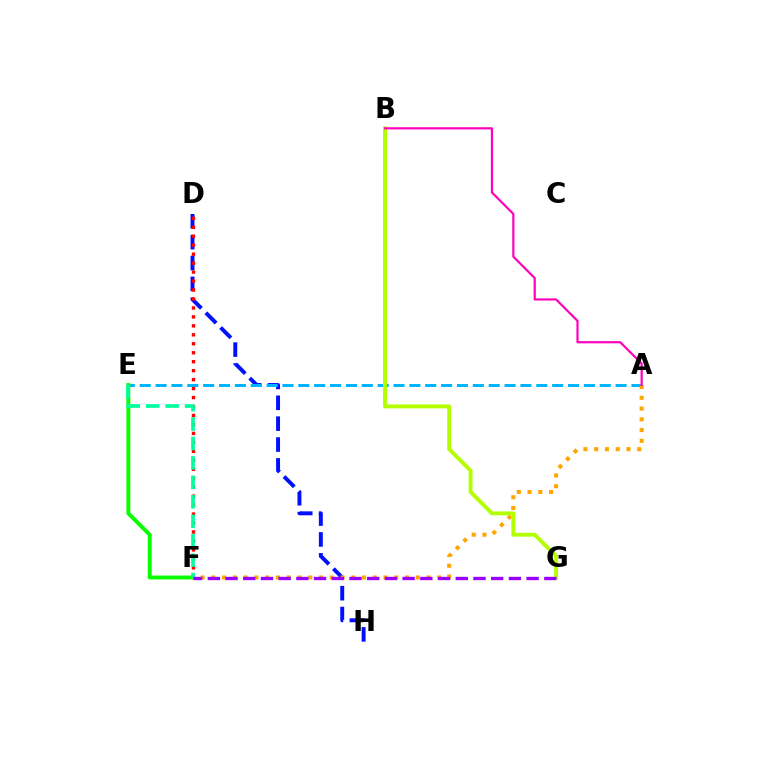{('D', 'H'): [{'color': '#0010ff', 'line_style': 'dashed', 'thickness': 2.83}], ('A', 'E'): [{'color': '#00b5ff', 'line_style': 'dashed', 'thickness': 2.15}], ('A', 'F'): [{'color': '#ffa500', 'line_style': 'dotted', 'thickness': 2.92}], ('D', 'F'): [{'color': '#ff0000', 'line_style': 'dotted', 'thickness': 2.43}], ('E', 'F'): [{'color': '#08ff00', 'line_style': 'solid', 'thickness': 2.82}, {'color': '#00ff9d', 'line_style': 'dashed', 'thickness': 2.64}], ('B', 'G'): [{'color': '#b3ff00', 'line_style': 'solid', 'thickness': 2.81}], ('A', 'B'): [{'color': '#ff00bd', 'line_style': 'solid', 'thickness': 1.58}], ('F', 'G'): [{'color': '#9b00ff', 'line_style': 'dashed', 'thickness': 2.41}]}